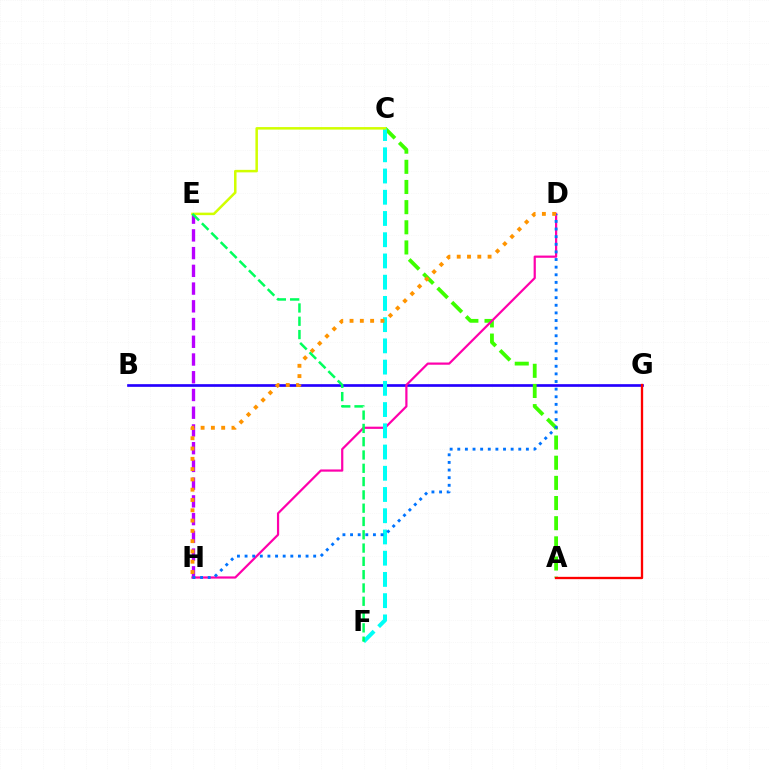{('B', 'G'): [{'color': '#2500ff', 'line_style': 'solid', 'thickness': 1.93}], ('A', 'C'): [{'color': '#3dff00', 'line_style': 'dashed', 'thickness': 2.74}], ('E', 'H'): [{'color': '#b900ff', 'line_style': 'dashed', 'thickness': 2.41}], ('D', 'H'): [{'color': '#ff00ac', 'line_style': 'solid', 'thickness': 1.59}, {'color': '#0074ff', 'line_style': 'dotted', 'thickness': 2.07}, {'color': '#ff9400', 'line_style': 'dotted', 'thickness': 2.8}], ('C', 'F'): [{'color': '#00fff6', 'line_style': 'dashed', 'thickness': 2.88}], ('A', 'G'): [{'color': '#ff0000', 'line_style': 'solid', 'thickness': 1.67}], ('C', 'E'): [{'color': '#d1ff00', 'line_style': 'solid', 'thickness': 1.81}], ('E', 'F'): [{'color': '#00ff5c', 'line_style': 'dashed', 'thickness': 1.81}]}